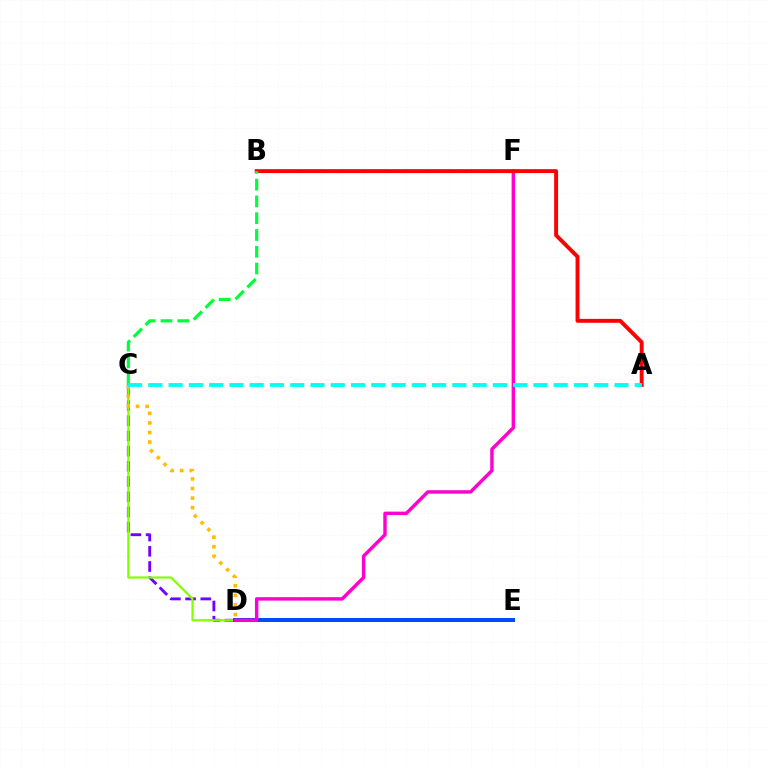{('C', 'D'): [{'color': '#7200ff', 'line_style': 'dashed', 'thickness': 2.06}, {'color': '#84ff00', 'line_style': 'solid', 'thickness': 1.59}, {'color': '#ffbd00', 'line_style': 'dotted', 'thickness': 2.6}], ('D', 'E'): [{'color': '#004bff', 'line_style': 'solid', 'thickness': 2.88}], ('D', 'F'): [{'color': '#ff00cf', 'line_style': 'solid', 'thickness': 2.47}], ('A', 'B'): [{'color': '#ff0000', 'line_style': 'solid', 'thickness': 2.81}], ('B', 'C'): [{'color': '#00ff39', 'line_style': 'dashed', 'thickness': 2.28}], ('A', 'C'): [{'color': '#00fff6', 'line_style': 'dashed', 'thickness': 2.75}]}